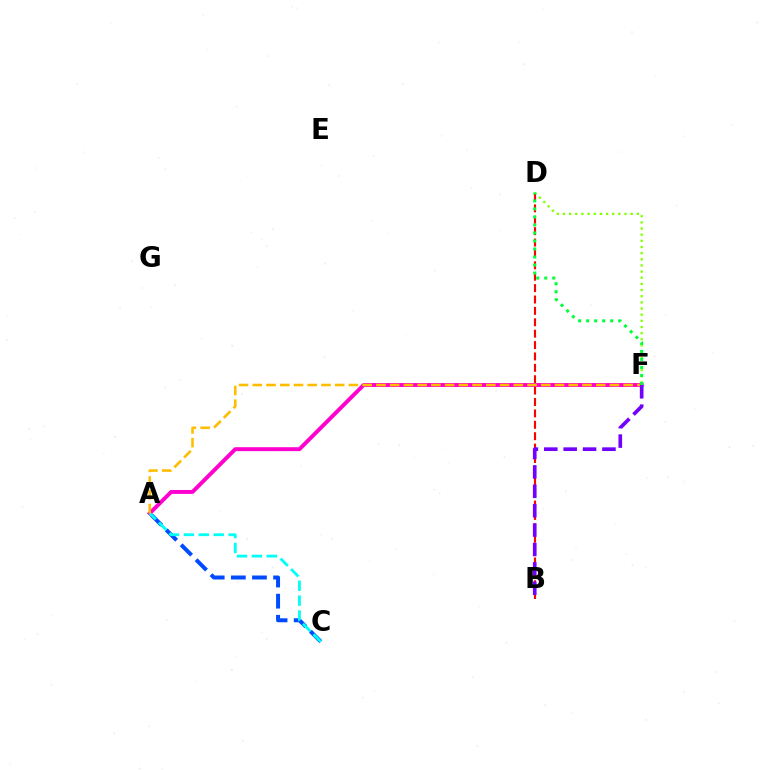{('D', 'F'): [{'color': '#84ff00', 'line_style': 'dotted', 'thickness': 1.67}, {'color': '#00ff39', 'line_style': 'dotted', 'thickness': 2.18}], ('B', 'D'): [{'color': '#ff0000', 'line_style': 'dashed', 'thickness': 1.55}], ('A', 'C'): [{'color': '#004bff', 'line_style': 'dashed', 'thickness': 2.87}, {'color': '#00fff6', 'line_style': 'dashed', 'thickness': 2.02}], ('A', 'F'): [{'color': '#ff00cf', 'line_style': 'solid', 'thickness': 2.82}, {'color': '#ffbd00', 'line_style': 'dashed', 'thickness': 1.87}], ('B', 'F'): [{'color': '#7200ff', 'line_style': 'dashed', 'thickness': 2.63}]}